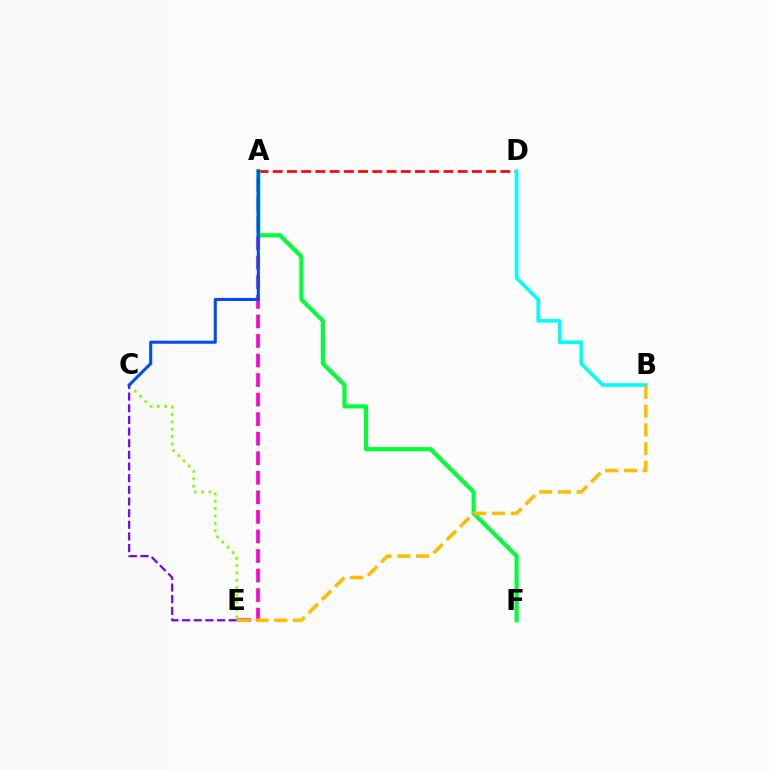{('A', 'D'): [{'color': '#ff0000', 'line_style': 'dashed', 'thickness': 1.93}], ('B', 'D'): [{'color': '#00fff6', 'line_style': 'solid', 'thickness': 2.59}], ('A', 'E'): [{'color': '#ff00cf', 'line_style': 'dashed', 'thickness': 2.66}], ('A', 'F'): [{'color': '#00ff39', 'line_style': 'solid', 'thickness': 2.97}], ('C', 'E'): [{'color': '#84ff00', 'line_style': 'dotted', 'thickness': 1.99}, {'color': '#7200ff', 'line_style': 'dashed', 'thickness': 1.58}], ('B', 'E'): [{'color': '#ffbd00', 'line_style': 'dashed', 'thickness': 2.54}], ('A', 'C'): [{'color': '#004bff', 'line_style': 'solid', 'thickness': 2.2}]}